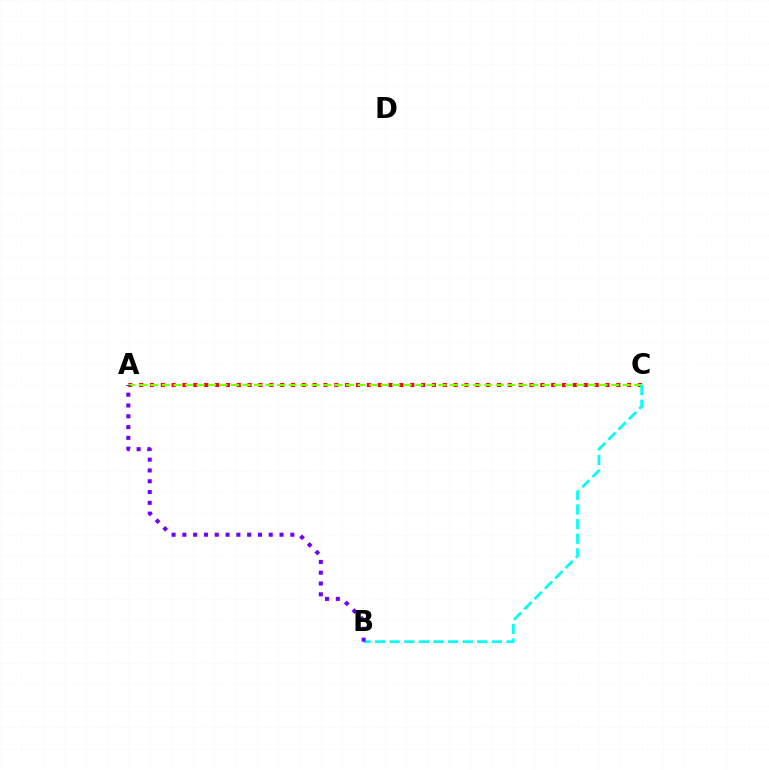{('A', 'C'): [{'color': '#ff0000', 'line_style': 'dotted', 'thickness': 2.95}, {'color': '#84ff00', 'line_style': 'dashed', 'thickness': 1.56}], ('B', 'C'): [{'color': '#00fff6', 'line_style': 'dashed', 'thickness': 1.98}], ('A', 'B'): [{'color': '#7200ff', 'line_style': 'dotted', 'thickness': 2.93}]}